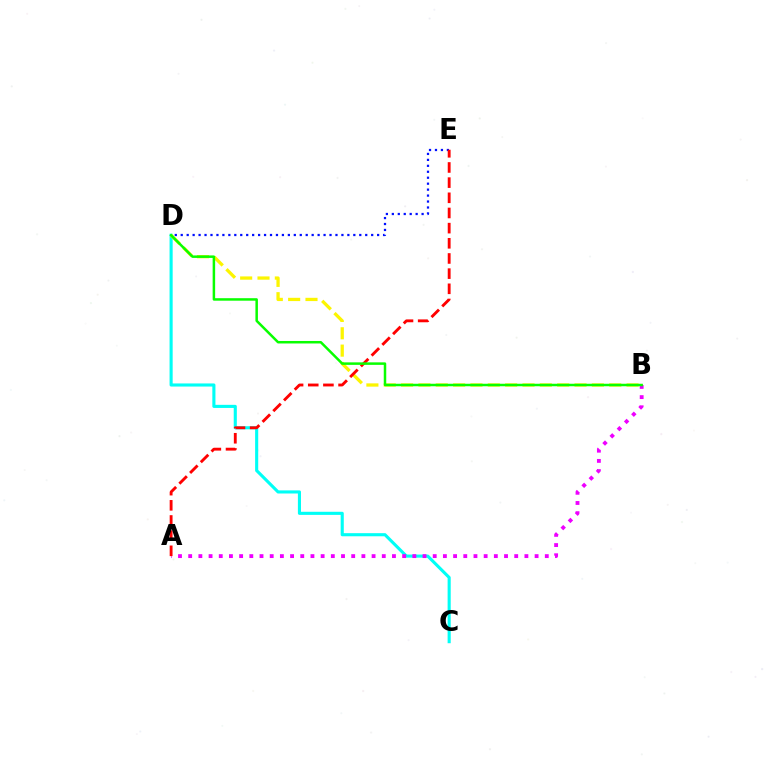{('C', 'D'): [{'color': '#00fff6', 'line_style': 'solid', 'thickness': 2.24}], ('D', 'E'): [{'color': '#0010ff', 'line_style': 'dotted', 'thickness': 1.62}], ('B', 'D'): [{'color': '#fcf500', 'line_style': 'dashed', 'thickness': 2.36}, {'color': '#08ff00', 'line_style': 'solid', 'thickness': 1.8}], ('A', 'B'): [{'color': '#ee00ff', 'line_style': 'dotted', 'thickness': 2.77}], ('A', 'E'): [{'color': '#ff0000', 'line_style': 'dashed', 'thickness': 2.06}]}